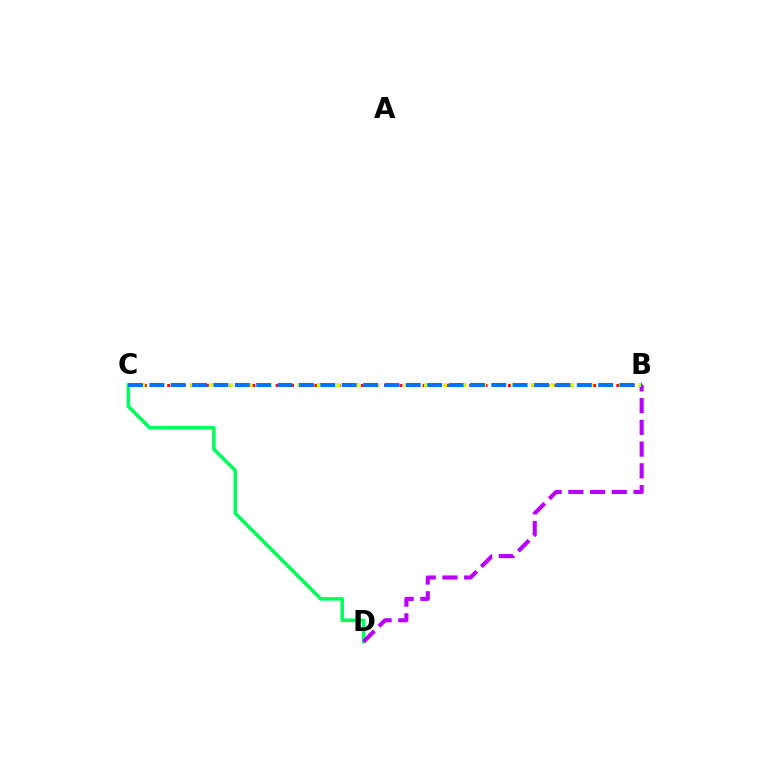{('B', 'C'): [{'color': '#ff0000', 'line_style': 'dotted', 'thickness': 2.1}, {'color': '#d1ff00', 'line_style': 'dotted', 'thickness': 2.65}, {'color': '#0074ff', 'line_style': 'dashed', 'thickness': 2.9}], ('C', 'D'): [{'color': '#00ff5c', 'line_style': 'solid', 'thickness': 2.53}], ('B', 'D'): [{'color': '#b900ff', 'line_style': 'dashed', 'thickness': 2.95}]}